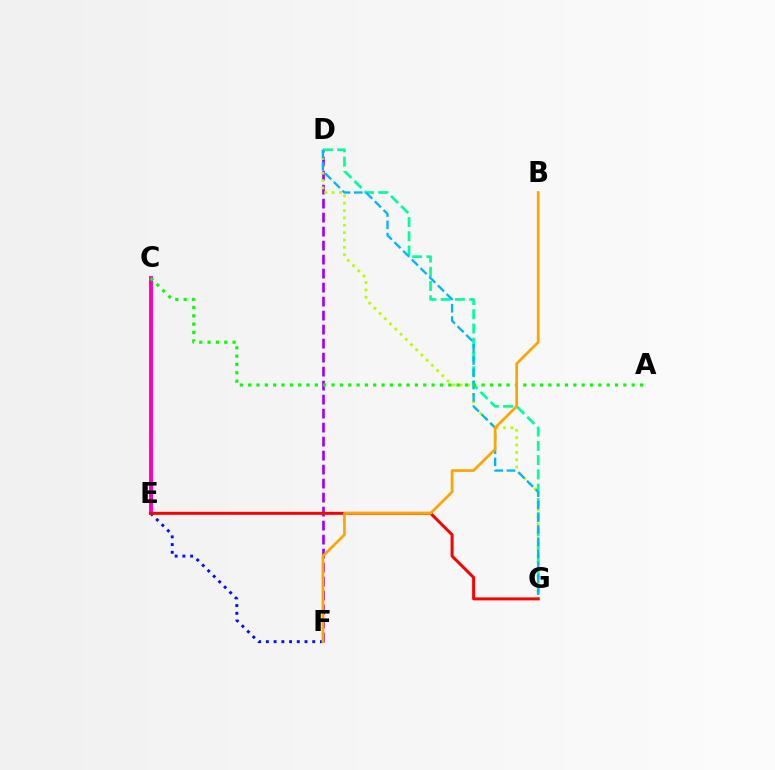{('C', 'F'): [{'color': '#0010ff', 'line_style': 'dotted', 'thickness': 2.1}], ('D', 'F'): [{'color': '#9b00ff', 'line_style': 'dashed', 'thickness': 1.9}], ('D', 'G'): [{'color': '#b3ff00', 'line_style': 'dotted', 'thickness': 2.0}, {'color': '#00ff9d', 'line_style': 'dashed', 'thickness': 1.94}, {'color': '#00b5ff', 'line_style': 'dashed', 'thickness': 1.66}], ('C', 'E'): [{'color': '#ff00bd', 'line_style': 'solid', 'thickness': 2.82}], ('E', 'G'): [{'color': '#ff0000', 'line_style': 'solid', 'thickness': 2.15}], ('A', 'C'): [{'color': '#08ff00', 'line_style': 'dotted', 'thickness': 2.27}], ('B', 'F'): [{'color': '#ffa500', 'line_style': 'solid', 'thickness': 1.95}]}